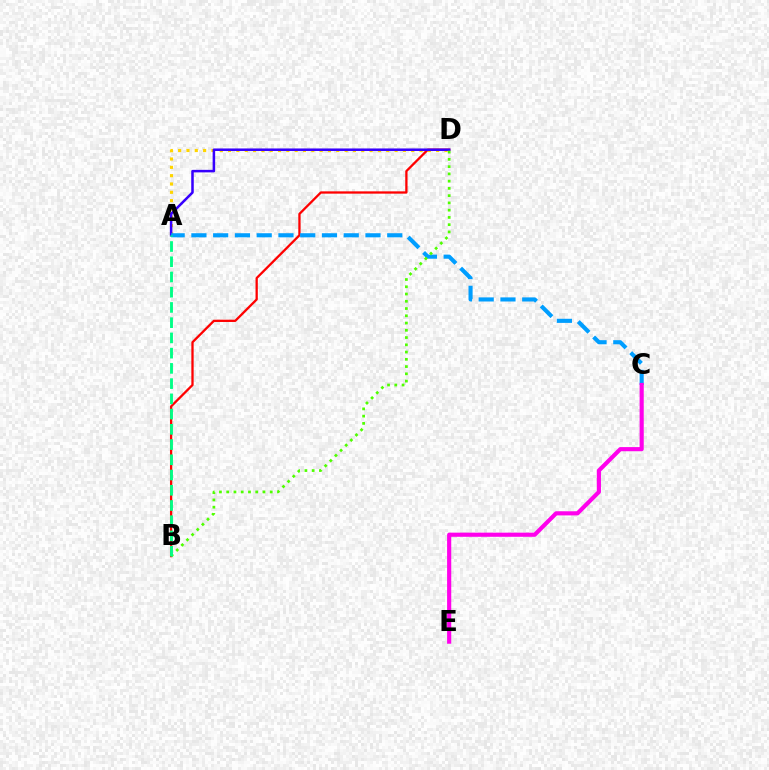{('A', 'D'): [{'color': '#ffd500', 'line_style': 'dotted', 'thickness': 2.26}, {'color': '#3700ff', 'line_style': 'solid', 'thickness': 1.82}], ('B', 'D'): [{'color': '#ff0000', 'line_style': 'solid', 'thickness': 1.65}, {'color': '#4fff00', 'line_style': 'dotted', 'thickness': 1.97}], ('A', 'C'): [{'color': '#009eff', 'line_style': 'dashed', 'thickness': 2.96}], ('C', 'E'): [{'color': '#ff00ed', 'line_style': 'solid', 'thickness': 2.98}], ('A', 'B'): [{'color': '#00ff86', 'line_style': 'dashed', 'thickness': 2.07}]}